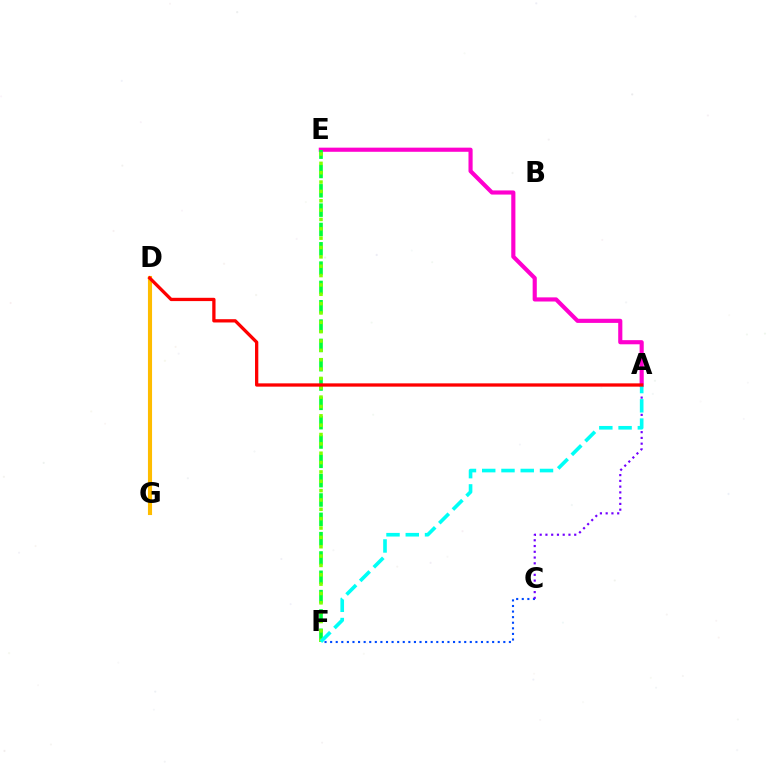{('C', 'F'): [{'color': '#004bff', 'line_style': 'dotted', 'thickness': 1.52}], ('A', 'E'): [{'color': '#ff00cf', 'line_style': 'solid', 'thickness': 2.98}], ('D', 'G'): [{'color': '#ffbd00', 'line_style': 'solid', 'thickness': 2.96}], ('E', 'F'): [{'color': '#00ff39', 'line_style': 'dashed', 'thickness': 2.63}, {'color': '#84ff00', 'line_style': 'dotted', 'thickness': 2.54}], ('A', 'C'): [{'color': '#7200ff', 'line_style': 'dotted', 'thickness': 1.56}], ('A', 'F'): [{'color': '#00fff6', 'line_style': 'dashed', 'thickness': 2.62}], ('A', 'D'): [{'color': '#ff0000', 'line_style': 'solid', 'thickness': 2.37}]}